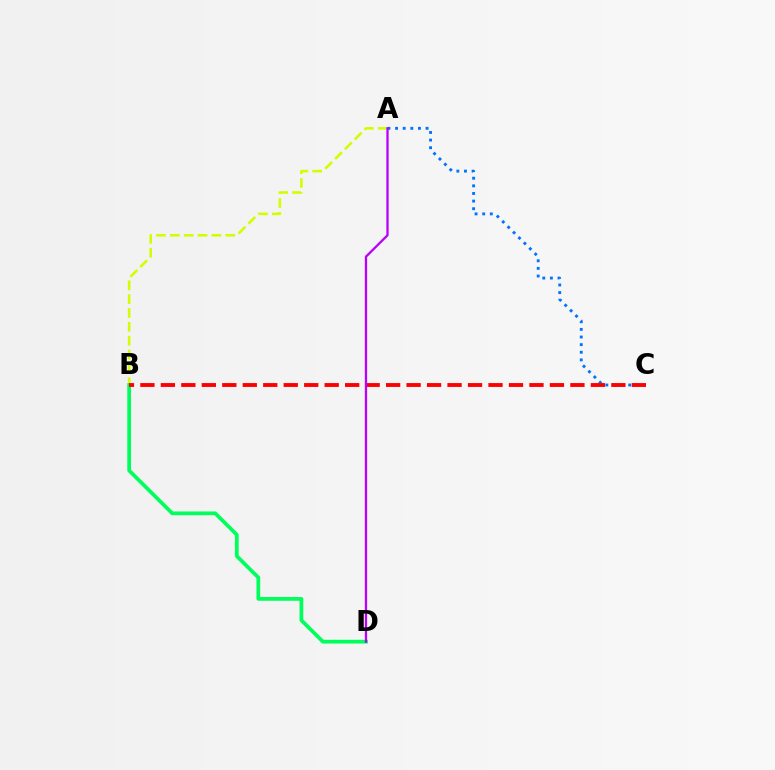{('A', 'C'): [{'color': '#0074ff', 'line_style': 'dotted', 'thickness': 2.07}], ('A', 'B'): [{'color': '#d1ff00', 'line_style': 'dashed', 'thickness': 1.88}], ('B', 'D'): [{'color': '#00ff5c', 'line_style': 'solid', 'thickness': 2.7}], ('B', 'C'): [{'color': '#ff0000', 'line_style': 'dashed', 'thickness': 2.78}], ('A', 'D'): [{'color': '#b900ff', 'line_style': 'solid', 'thickness': 1.65}]}